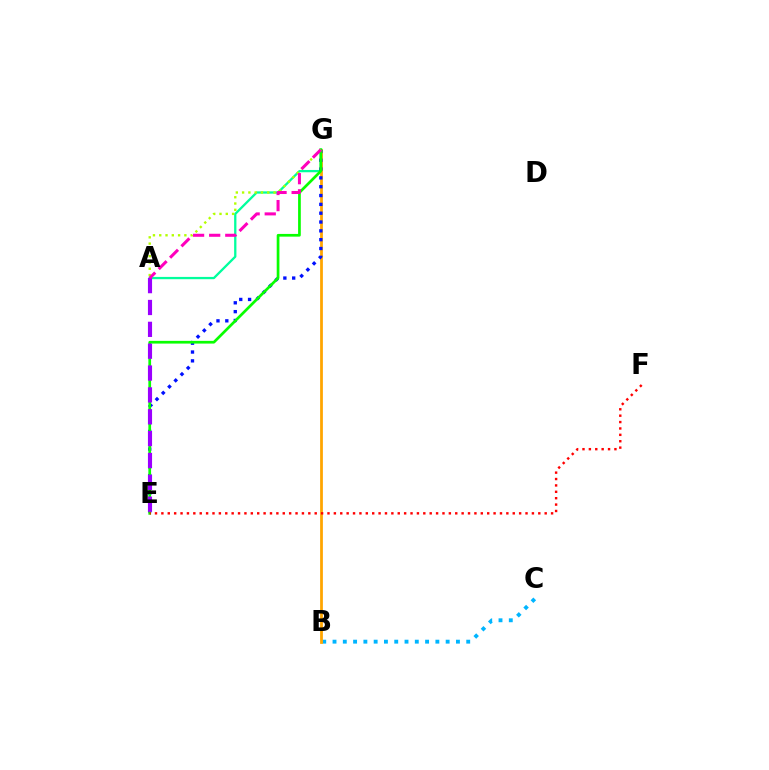{('B', 'C'): [{'color': '#00b5ff', 'line_style': 'dotted', 'thickness': 2.79}], ('A', 'G'): [{'color': '#00ff9d', 'line_style': 'solid', 'thickness': 1.65}, {'color': '#b3ff00', 'line_style': 'dotted', 'thickness': 1.71}, {'color': '#ff00bd', 'line_style': 'dashed', 'thickness': 2.19}], ('B', 'G'): [{'color': '#ffa500', 'line_style': 'solid', 'thickness': 1.99}], ('E', 'G'): [{'color': '#0010ff', 'line_style': 'dotted', 'thickness': 2.4}, {'color': '#08ff00', 'line_style': 'solid', 'thickness': 1.95}], ('A', 'E'): [{'color': '#9b00ff', 'line_style': 'dashed', 'thickness': 2.97}], ('E', 'F'): [{'color': '#ff0000', 'line_style': 'dotted', 'thickness': 1.74}]}